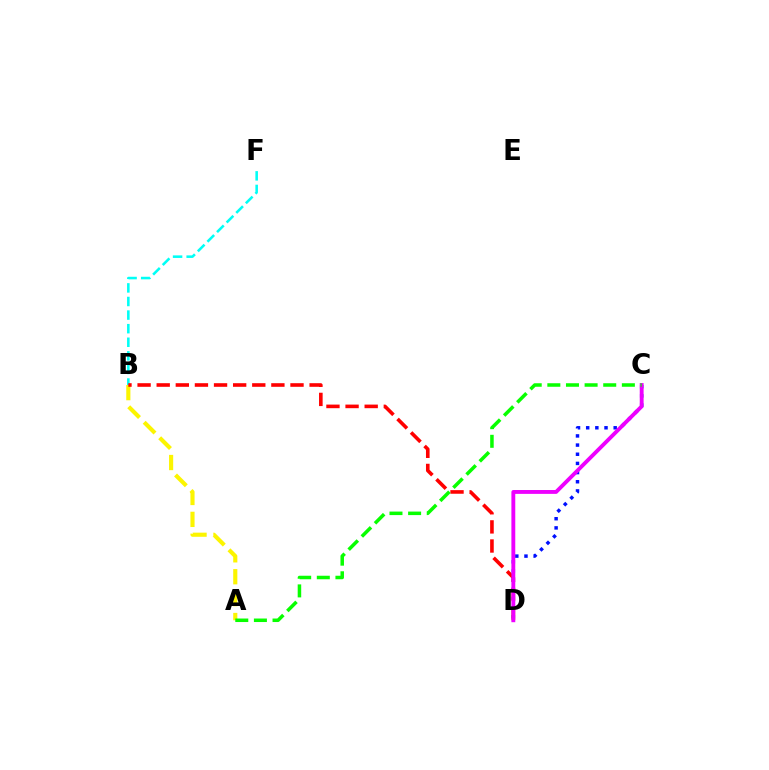{('A', 'B'): [{'color': '#fcf500', 'line_style': 'dashed', 'thickness': 2.98}], ('C', 'D'): [{'color': '#0010ff', 'line_style': 'dotted', 'thickness': 2.49}, {'color': '#ee00ff', 'line_style': 'solid', 'thickness': 2.78}], ('B', 'F'): [{'color': '#00fff6', 'line_style': 'dashed', 'thickness': 1.85}], ('B', 'D'): [{'color': '#ff0000', 'line_style': 'dashed', 'thickness': 2.6}], ('A', 'C'): [{'color': '#08ff00', 'line_style': 'dashed', 'thickness': 2.53}]}